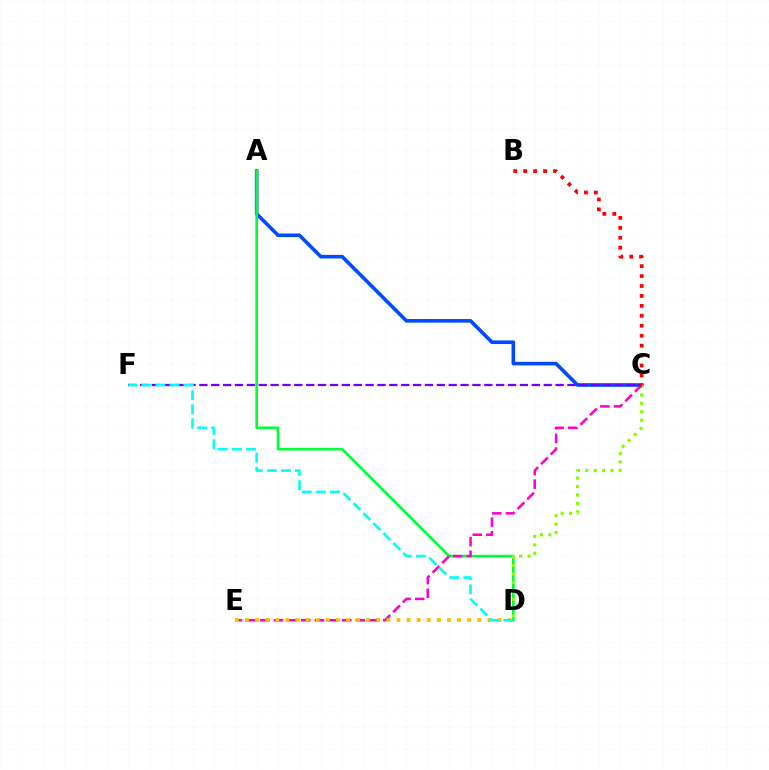{('A', 'C'): [{'color': '#004bff', 'line_style': 'solid', 'thickness': 2.59}], ('A', 'D'): [{'color': '#00ff39', 'line_style': 'solid', 'thickness': 1.91}], ('C', 'D'): [{'color': '#84ff00', 'line_style': 'dotted', 'thickness': 2.29}], ('C', 'E'): [{'color': '#ff00cf', 'line_style': 'dashed', 'thickness': 1.85}], ('C', 'F'): [{'color': '#7200ff', 'line_style': 'dashed', 'thickness': 1.61}], ('B', 'C'): [{'color': '#ff0000', 'line_style': 'dotted', 'thickness': 2.7}], ('D', 'E'): [{'color': '#ffbd00', 'line_style': 'dotted', 'thickness': 2.74}], ('D', 'F'): [{'color': '#00fff6', 'line_style': 'dashed', 'thickness': 1.91}]}